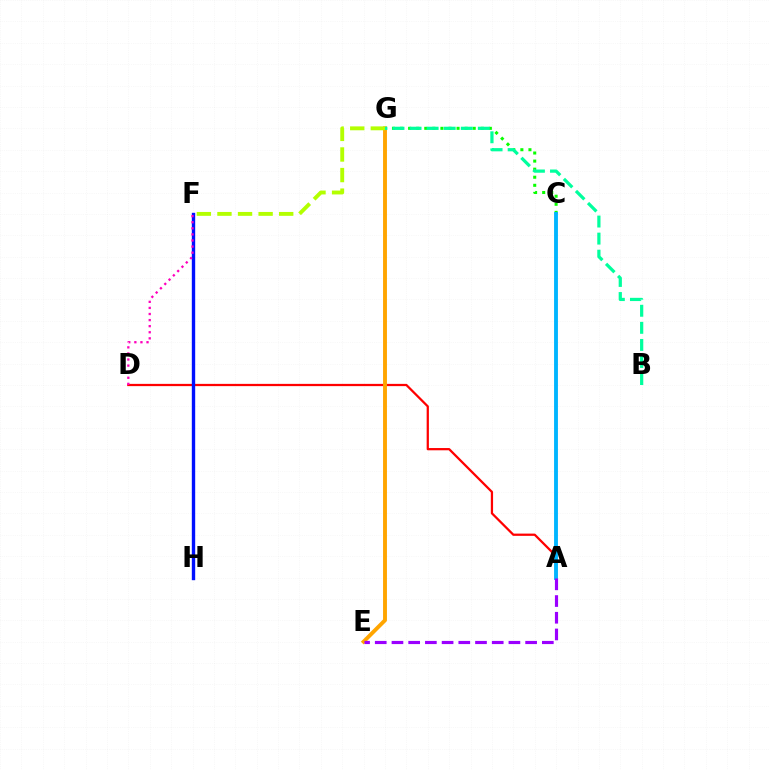{('A', 'D'): [{'color': '#ff0000', 'line_style': 'solid', 'thickness': 1.62}], ('C', 'G'): [{'color': '#08ff00', 'line_style': 'dotted', 'thickness': 2.19}], ('F', 'H'): [{'color': '#0010ff', 'line_style': 'solid', 'thickness': 2.43}], ('A', 'C'): [{'color': '#00b5ff', 'line_style': 'solid', 'thickness': 2.78}], ('E', 'G'): [{'color': '#ffa500', 'line_style': 'solid', 'thickness': 2.8}], ('D', 'F'): [{'color': '#ff00bd', 'line_style': 'dotted', 'thickness': 1.65}], ('A', 'E'): [{'color': '#9b00ff', 'line_style': 'dashed', 'thickness': 2.27}], ('B', 'G'): [{'color': '#00ff9d', 'line_style': 'dashed', 'thickness': 2.32}], ('F', 'G'): [{'color': '#b3ff00', 'line_style': 'dashed', 'thickness': 2.8}]}